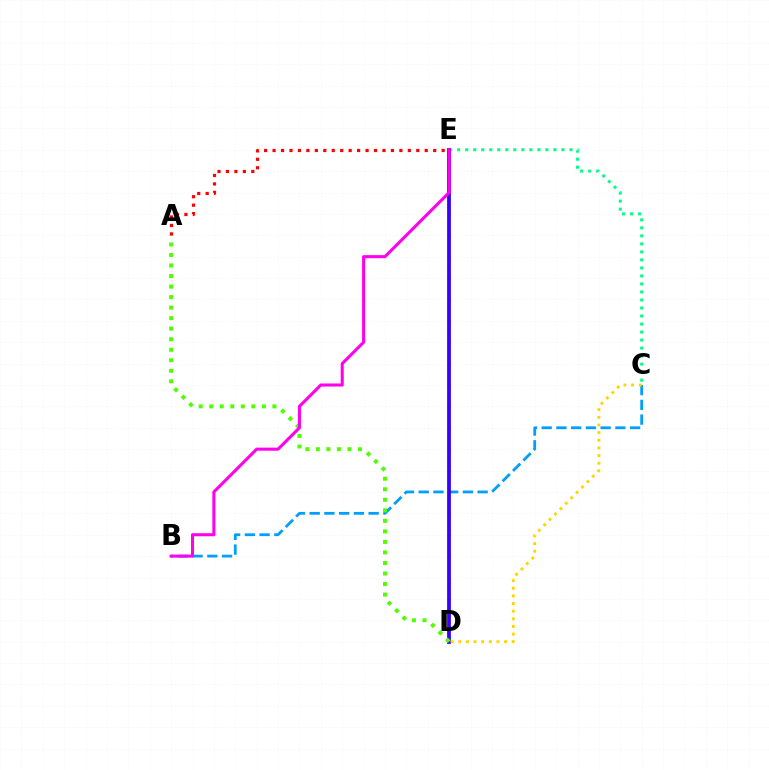{('B', 'C'): [{'color': '#009eff', 'line_style': 'dashed', 'thickness': 2.0}], ('C', 'E'): [{'color': '#00ff86', 'line_style': 'dotted', 'thickness': 2.18}], ('D', 'E'): [{'color': '#3700ff', 'line_style': 'solid', 'thickness': 2.72}], ('A', 'D'): [{'color': '#4fff00', 'line_style': 'dotted', 'thickness': 2.86}], ('B', 'E'): [{'color': '#ff00ed', 'line_style': 'solid', 'thickness': 2.2}], ('A', 'E'): [{'color': '#ff0000', 'line_style': 'dotted', 'thickness': 2.3}], ('C', 'D'): [{'color': '#ffd500', 'line_style': 'dotted', 'thickness': 2.08}]}